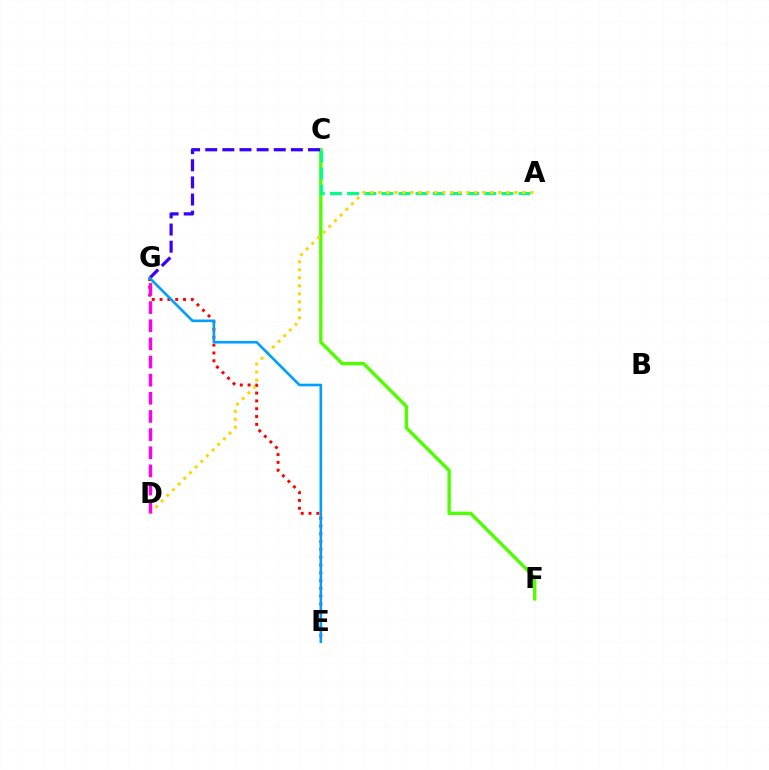{('C', 'F'): [{'color': '#4fff00', 'line_style': 'solid', 'thickness': 2.43}], ('A', 'C'): [{'color': '#00ff86', 'line_style': 'dashed', 'thickness': 2.33}], ('E', 'G'): [{'color': '#ff0000', 'line_style': 'dotted', 'thickness': 2.12}, {'color': '#009eff', 'line_style': 'solid', 'thickness': 1.89}], ('C', 'G'): [{'color': '#3700ff', 'line_style': 'dashed', 'thickness': 2.33}], ('A', 'D'): [{'color': '#ffd500', 'line_style': 'dotted', 'thickness': 2.17}], ('D', 'G'): [{'color': '#ff00ed', 'line_style': 'dashed', 'thickness': 2.46}]}